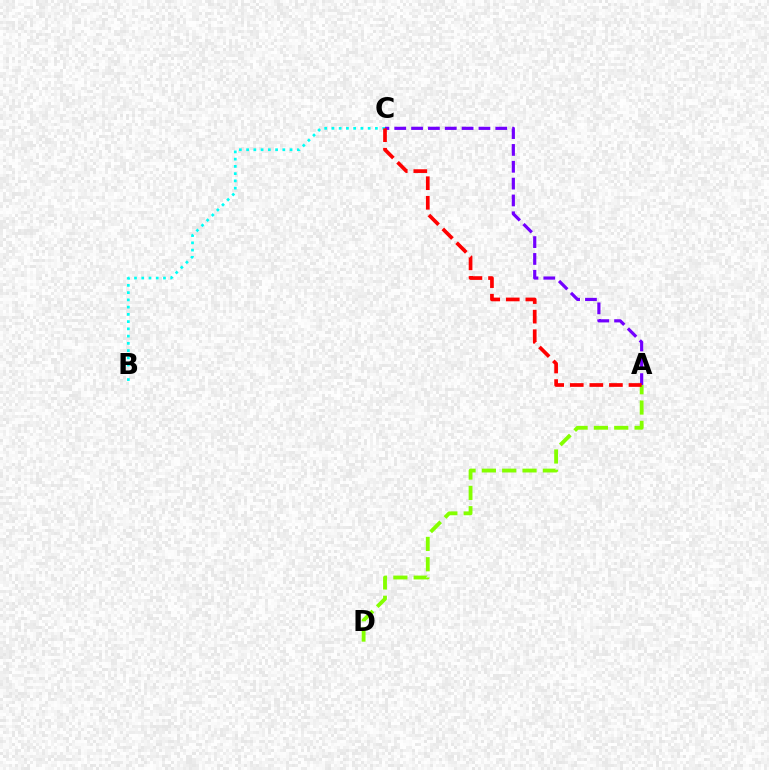{('A', 'C'): [{'color': '#7200ff', 'line_style': 'dashed', 'thickness': 2.29}, {'color': '#ff0000', 'line_style': 'dashed', 'thickness': 2.66}], ('B', 'C'): [{'color': '#00fff6', 'line_style': 'dotted', 'thickness': 1.97}], ('A', 'D'): [{'color': '#84ff00', 'line_style': 'dashed', 'thickness': 2.76}]}